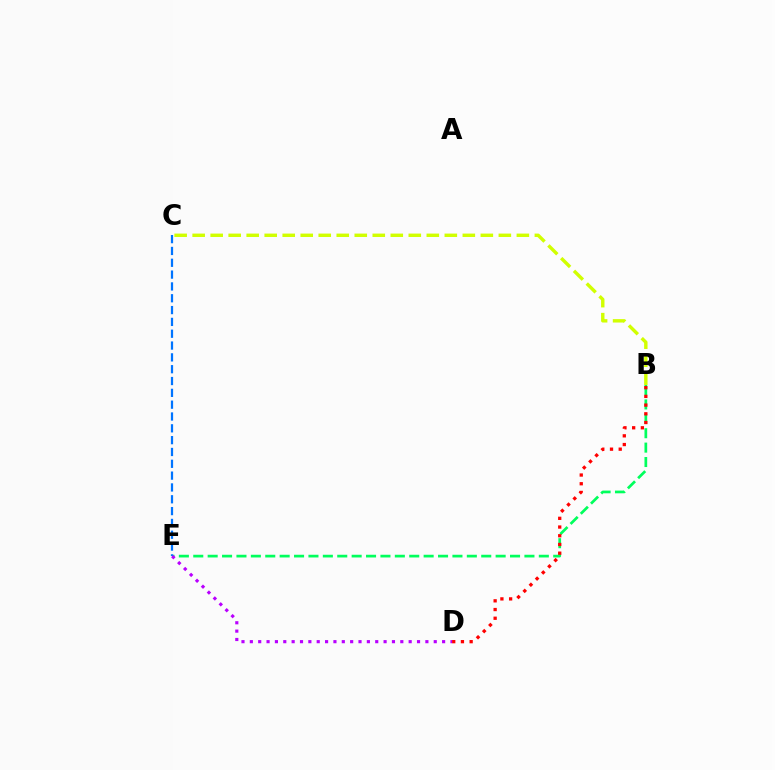{('B', 'C'): [{'color': '#d1ff00', 'line_style': 'dashed', 'thickness': 2.45}], ('B', 'E'): [{'color': '#00ff5c', 'line_style': 'dashed', 'thickness': 1.96}], ('C', 'E'): [{'color': '#0074ff', 'line_style': 'dashed', 'thickness': 1.61}], ('B', 'D'): [{'color': '#ff0000', 'line_style': 'dotted', 'thickness': 2.37}], ('D', 'E'): [{'color': '#b900ff', 'line_style': 'dotted', 'thickness': 2.27}]}